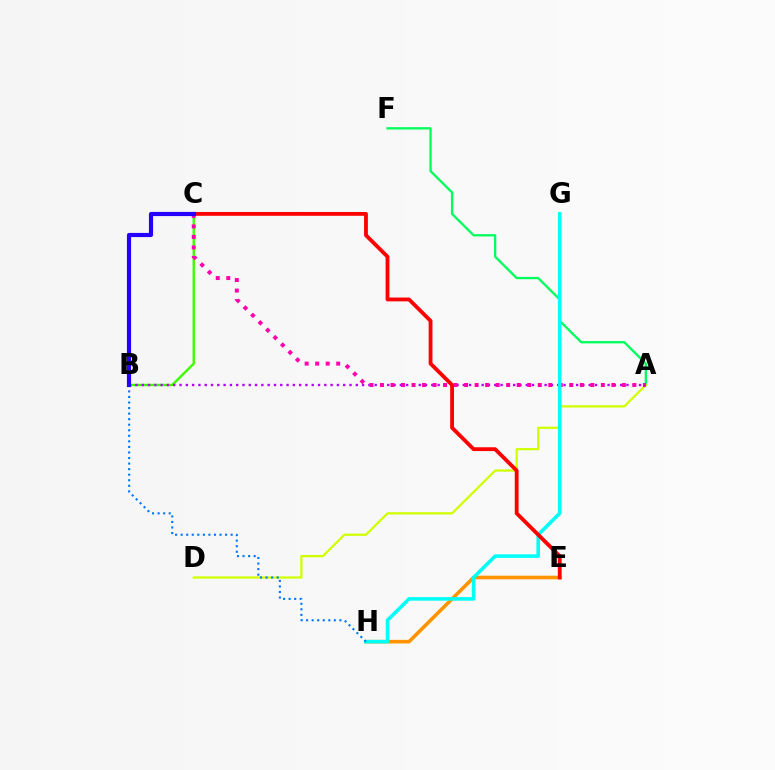{('A', 'F'): [{'color': '#00ff5c', 'line_style': 'solid', 'thickness': 1.67}], ('A', 'D'): [{'color': '#d1ff00', 'line_style': 'solid', 'thickness': 1.62}], ('B', 'C'): [{'color': '#3dff00', 'line_style': 'solid', 'thickness': 1.74}, {'color': '#2500ff', 'line_style': 'solid', 'thickness': 2.99}], ('E', 'H'): [{'color': '#ff9400', 'line_style': 'solid', 'thickness': 2.6}], ('A', 'B'): [{'color': '#b900ff', 'line_style': 'dotted', 'thickness': 1.71}], ('A', 'C'): [{'color': '#ff00ac', 'line_style': 'dotted', 'thickness': 2.86}], ('G', 'H'): [{'color': '#00fff6', 'line_style': 'solid', 'thickness': 2.57}], ('B', 'H'): [{'color': '#0074ff', 'line_style': 'dotted', 'thickness': 1.51}], ('C', 'E'): [{'color': '#ff0000', 'line_style': 'solid', 'thickness': 2.75}]}